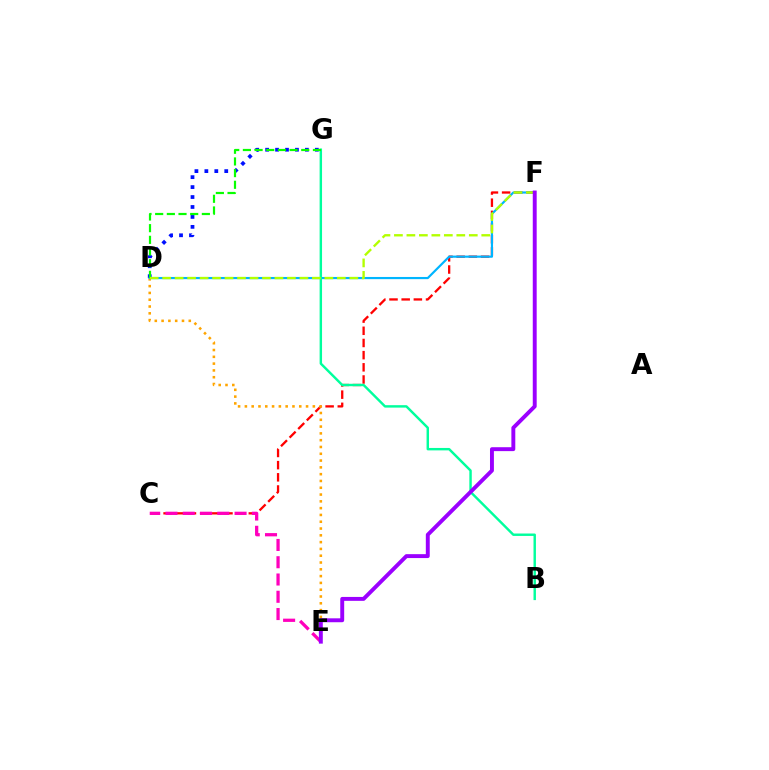{('D', 'G'): [{'color': '#0010ff', 'line_style': 'dotted', 'thickness': 2.7}, {'color': '#08ff00', 'line_style': 'dashed', 'thickness': 1.59}], ('C', 'F'): [{'color': '#ff0000', 'line_style': 'dashed', 'thickness': 1.65}], ('D', 'E'): [{'color': '#ffa500', 'line_style': 'dotted', 'thickness': 1.85}], ('D', 'F'): [{'color': '#00b5ff', 'line_style': 'solid', 'thickness': 1.57}, {'color': '#b3ff00', 'line_style': 'dashed', 'thickness': 1.69}], ('C', 'E'): [{'color': '#ff00bd', 'line_style': 'dashed', 'thickness': 2.35}], ('B', 'G'): [{'color': '#00ff9d', 'line_style': 'solid', 'thickness': 1.75}], ('E', 'F'): [{'color': '#9b00ff', 'line_style': 'solid', 'thickness': 2.82}]}